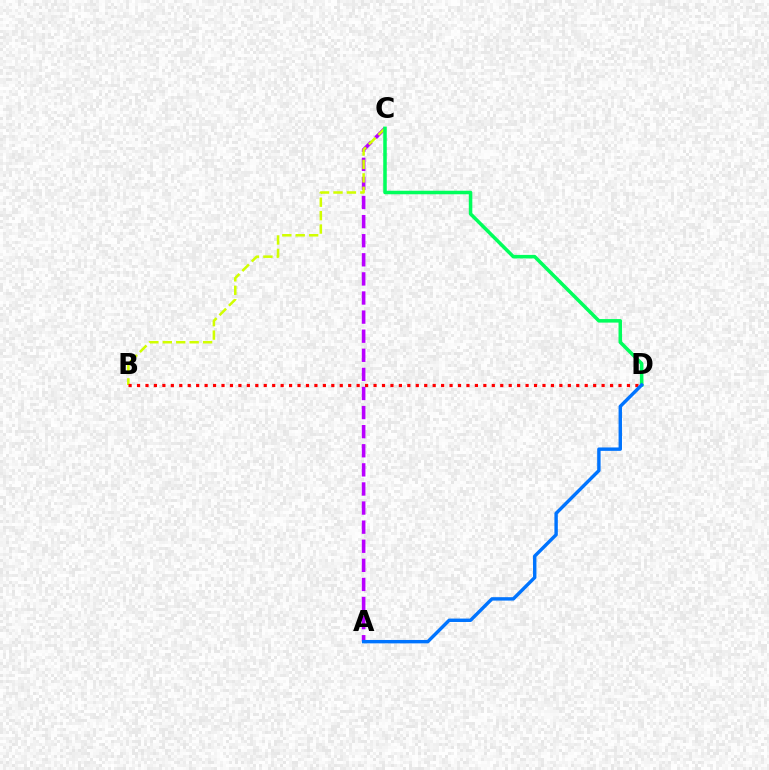{('A', 'C'): [{'color': '#b900ff', 'line_style': 'dashed', 'thickness': 2.59}], ('B', 'C'): [{'color': '#d1ff00', 'line_style': 'dashed', 'thickness': 1.82}], ('B', 'D'): [{'color': '#ff0000', 'line_style': 'dotted', 'thickness': 2.29}], ('C', 'D'): [{'color': '#00ff5c', 'line_style': 'solid', 'thickness': 2.54}], ('A', 'D'): [{'color': '#0074ff', 'line_style': 'solid', 'thickness': 2.46}]}